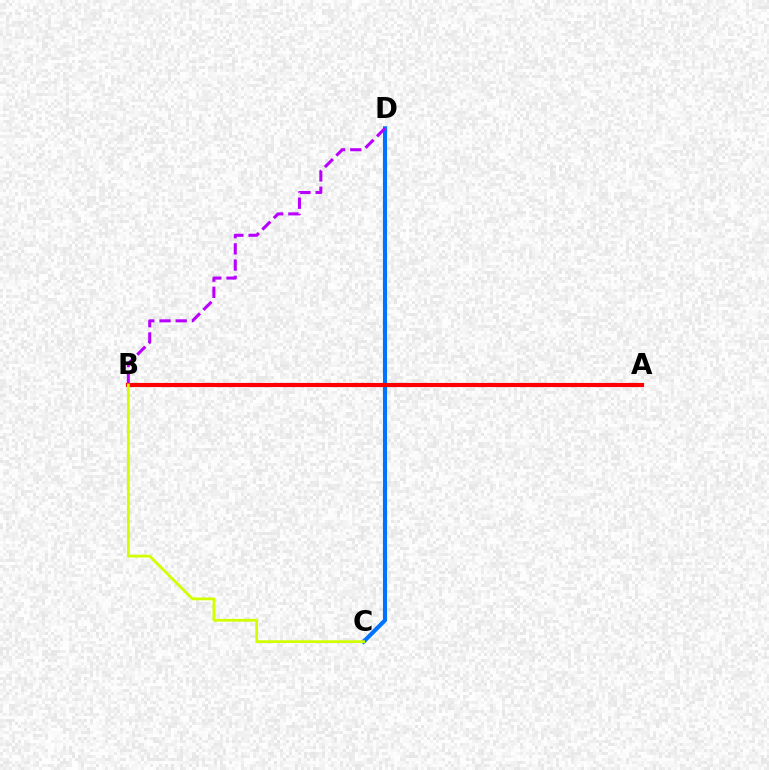{('C', 'D'): [{'color': '#0074ff', 'line_style': 'solid', 'thickness': 2.97}], ('B', 'D'): [{'color': '#b900ff', 'line_style': 'dashed', 'thickness': 2.2}], ('A', 'B'): [{'color': '#00ff5c', 'line_style': 'dashed', 'thickness': 1.65}, {'color': '#ff0000', 'line_style': 'solid', 'thickness': 2.98}], ('B', 'C'): [{'color': '#d1ff00', 'line_style': 'solid', 'thickness': 2.0}]}